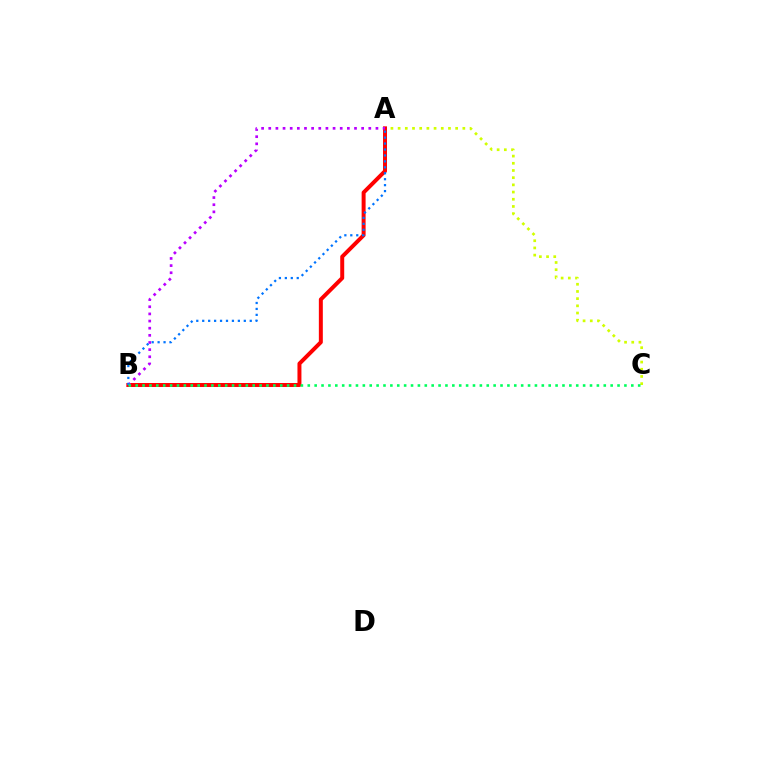{('A', 'C'): [{'color': '#d1ff00', 'line_style': 'dotted', 'thickness': 1.95}], ('A', 'B'): [{'color': '#ff0000', 'line_style': 'solid', 'thickness': 2.86}, {'color': '#b900ff', 'line_style': 'dotted', 'thickness': 1.94}, {'color': '#0074ff', 'line_style': 'dotted', 'thickness': 1.61}], ('B', 'C'): [{'color': '#00ff5c', 'line_style': 'dotted', 'thickness': 1.87}]}